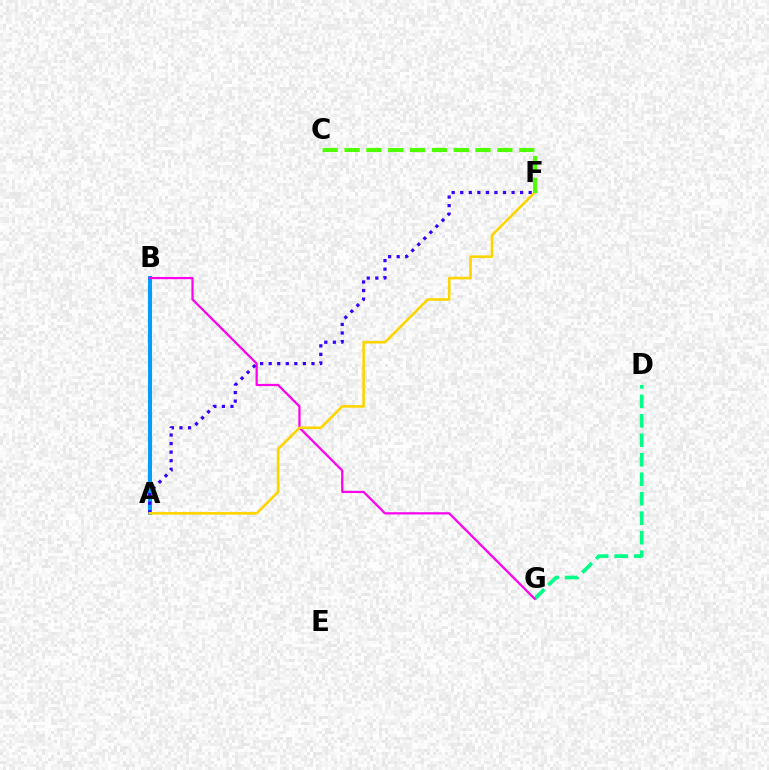{('A', 'B'): [{'color': '#ff0000', 'line_style': 'dashed', 'thickness': 2.13}, {'color': '#009eff', 'line_style': 'solid', 'thickness': 2.92}], ('D', 'G'): [{'color': '#00ff86', 'line_style': 'dashed', 'thickness': 2.65}], ('B', 'G'): [{'color': '#ff00ed', 'line_style': 'solid', 'thickness': 1.6}], ('A', 'F'): [{'color': '#3700ff', 'line_style': 'dotted', 'thickness': 2.32}, {'color': '#ffd500', 'line_style': 'solid', 'thickness': 1.87}], ('C', 'F'): [{'color': '#4fff00', 'line_style': 'dashed', 'thickness': 2.97}]}